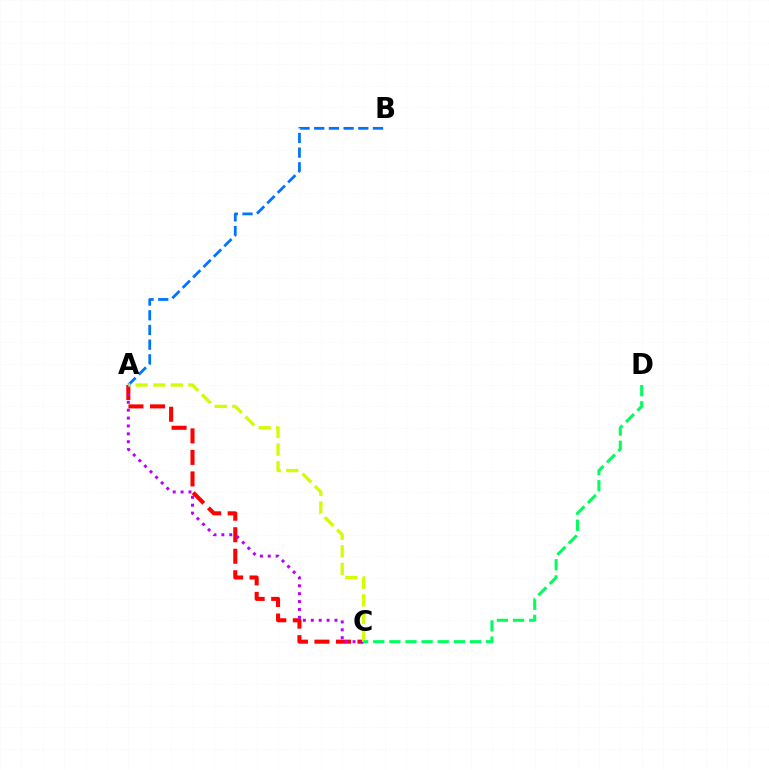{('A', 'C'): [{'color': '#ff0000', 'line_style': 'dashed', 'thickness': 2.92}, {'color': '#b900ff', 'line_style': 'dotted', 'thickness': 2.14}, {'color': '#d1ff00', 'line_style': 'dashed', 'thickness': 2.39}], ('A', 'B'): [{'color': '#0074ff', 'line_style': 'dashed', 'thickness': 2.0}], ('C', 'D'): [{'color': '#00ff5c', 'line_style': 'dashed', 'thickness': 2.19}]}